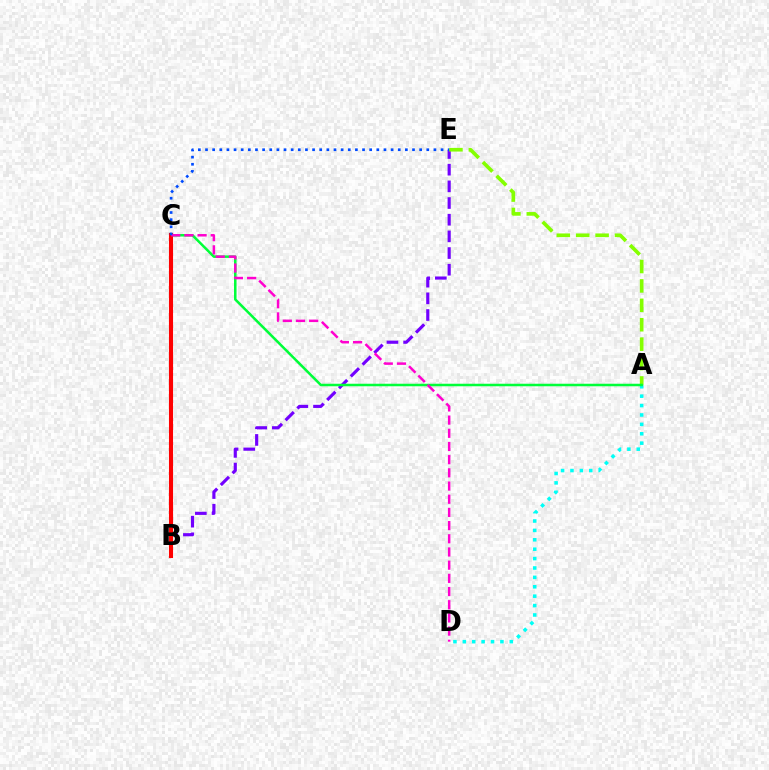{('B', 'C'): [{'color': '#ffbd00', 'line_style': 'solid', 'thickness': 2.53}, {'color': '#ff0000', 'line_style': 'solid', 'thickness': 2.94}], ('B', 'E'): [{'color': '#7200ff', 'line_style': 'dashed', 'thickness': 2.26}], ('A', 'E'): [{'color': '#84ff00', 'line_style': 'dashed', 'thickness': 2.64}], ('A', 'D'): [{'color': '#00fff6', 'line_style': 'dotted', 'thickness': 2.55}], ('A', 'C'): [{'color': '#00ff39', 'line_style': 'solid', 'thickness': 1.82}], ('C', 'D'): [{'color': '#ff00cf', 'line_style': 'dashed', 'thickness': 1.79}], ('C', 'E'): [{'color': '#004bff', 'line_style': 'dotted', 'thickness': 1.94}]}